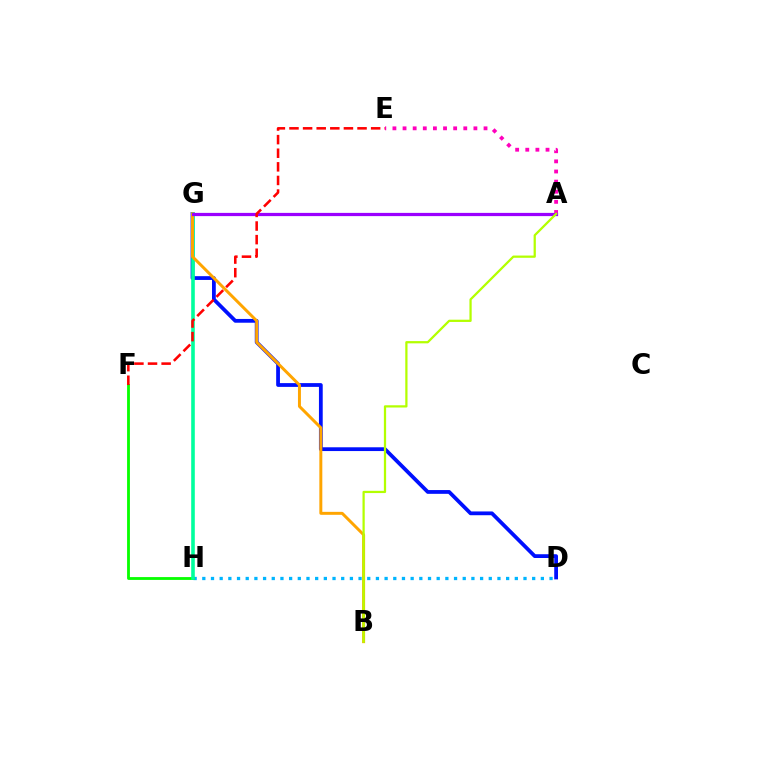{('D', 'H'): [{'color': '#00b5ff', 'line_style': 'dotted', 'thickness': 2.36}], ('F', 'H'): [{'color': '#08ff00', 'line_style': 'solid', 'thickness': 2.04}], ('A', 'E'): [{'color': '#ff00bd', 'line_style': 'dotted', 'thickness': 2.75}], ('D', 'G'): [{'color': '#0010ff', 'line_style': 'solid', 'thickness': 2.72}], ('G', 'H'): [{'color': '#00ff9d', 'line_style': 'solid', 'thickness': 2.59}], ('B', 'G'): [{'color': '#ffa500', 'line_style': 'solid', 'thickness': 2.13}], ('A', 'G'): [{'color': '#9b00ff', 'line_style': 'solid', 'thickness': 2.32}], ('A', 'B'): [{'color': '#b3ff00', 'line_style': 'solid', 'thickness': 1.62}], ('E', 'F'): [{'color': '#ff0000', 'line_style': 'dashed', 'thickness': 1.85}]}